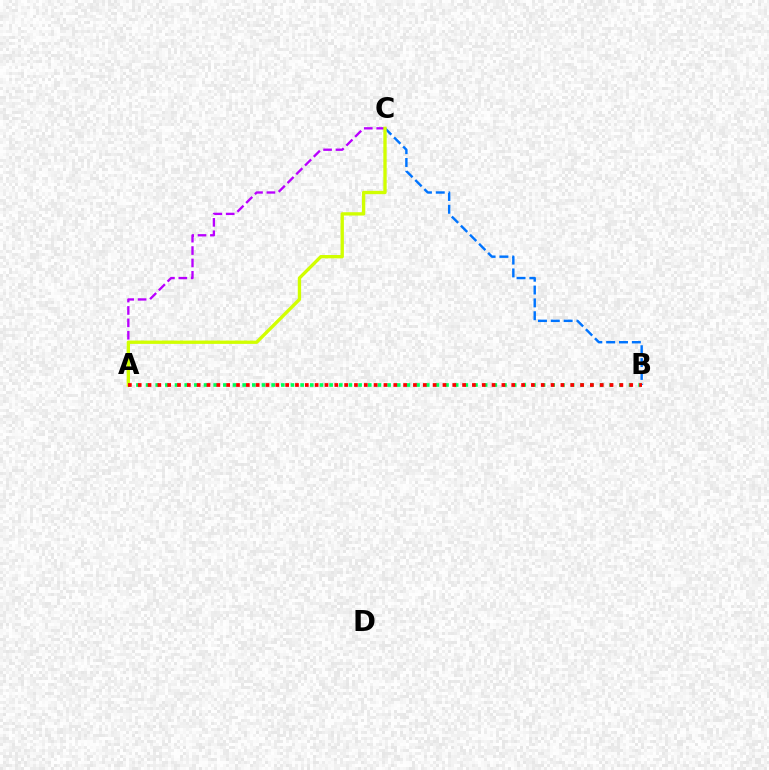{('B', 'C'): [{'color': '#0074ff', 'line_style': 'dashed', 'thickness': 1.74}], ('A', 'C'): [{'color': '#b900ff', 'line_style': 'dashed', 'thickness': 1.68}, {'color': '#d1ff00', 'line_style': 'solid', 'thickness': 2.4}], ('A', 'B'): [{'color': '#00ff5c', 'line_style': 'dotted', 'thickness': 2.62}, {'color': '#ff0000', 'line_style': 'dotted', 'thickness': 2.67}]}